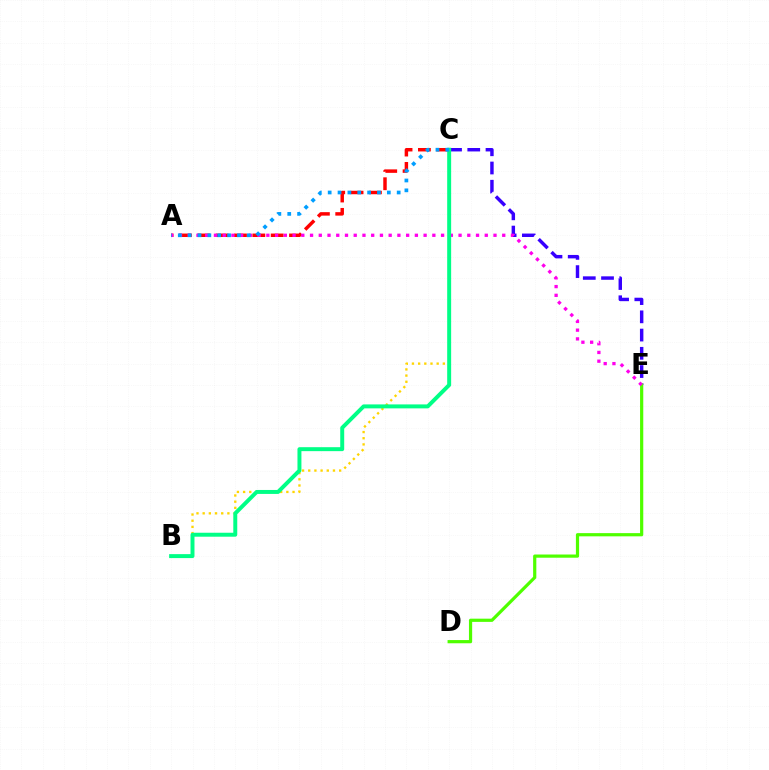{('C', 'E'): [{'color': '#3700ff', 'line_style': 'dashed', 'thickness': 2.48}], ('B', 'C'): [{'color': '#ffd500', 'line_style': 'dotted', 'thickness': 1.68}, {'color': '#00ff86', 'line_style': 'solid', 'thickness': 2.85}], ('D', 'E'): [{'color': '#4fff00', 'line_style': 'solid', 'thickness': 2.31}], ('A', 'C'): [{'color': '#ff0000', 'line_style': 'dashed', 'thickness': 2.49}, {'color': '#009eff', 'line_style': 'dotted', 'thickness': 2.68}], ('A', 'E'): [{'color': '#ff00ed', 'line_style': 'dotted', 'thickness': 2.37}]}